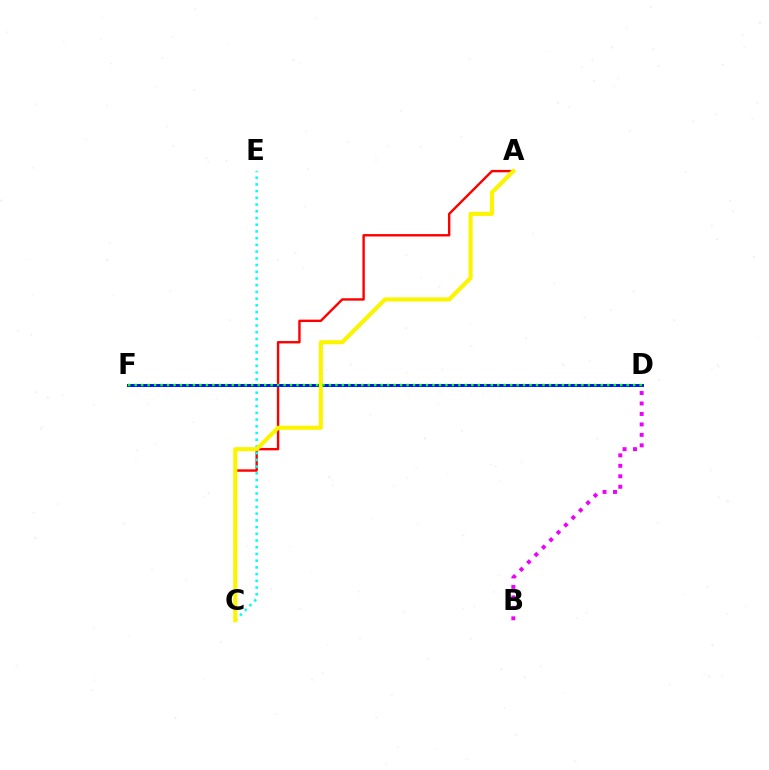{('A', 'C'): [{'color': '#ff0000', 'line_style': 'solid', 'thickness': 1.73}, {'color': '#fcf500', 'line_style': 'solid', 'thickness': 2.96}], ('C', 'E'): [{'color': '#00fff6', 'line_style': 'dotted', 'thickness': 1.83}], ('D', 'F'): [{'color': '#0010ff', 'line_style': 'solid', 'thickness': 2.11}, {'color': '#08ff00', 'line_style': 'dotted', 'thickness': 1.76}], ('B', 'D'): [{'color': '#ee00ff', 'line_style': 'dotted', 'thickness': 2.84}]}